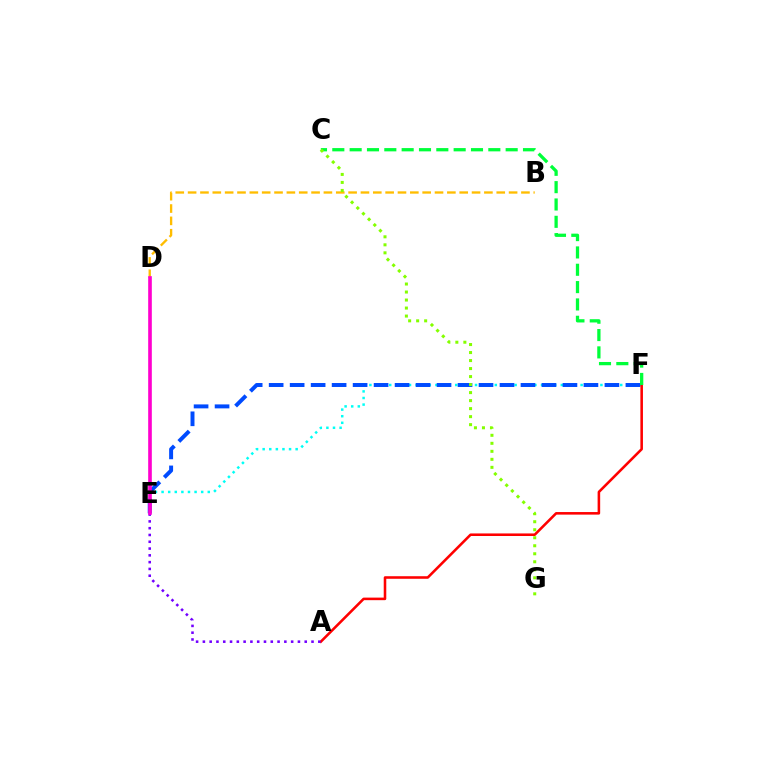{('E', 'F'): [{'color': '#00fff6', 'line_style': 'dotted', 'thickness': 1.79}, {'color': '#004bff', 'line_style': 'dashed', 'thickness': 2.85}], ('A', 'F'): [{'color': '#ff0000', 'line_style': 'solid', 'thickness': 1.85}], ('A', 'E'): [{'color': '#7200ff', 'line_style': 'dotted', 'thickness': 1.84}], ('B', 'D'): [{'color': '#ffbd00', 'line_style': 'dashed', 'thickness': 1.68}], ('C', 'F'): [{'color': '#00ff39', 'line_style': 'dashed', 'thickness': 2.35}], ('C', 'G'): [{'color': '#84ff00', 'line_style': 'dotted', 'thickness': 2.18}], ('D', 'E'): [{'color': '#ff00cf', 'line_style': 'solid', 'thickness': 2.62}]}